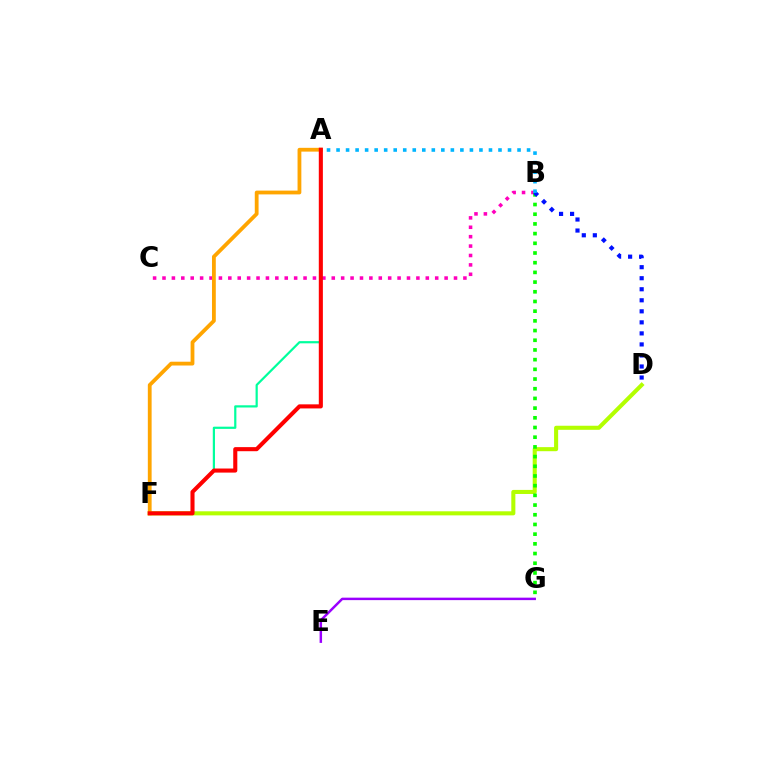{('D', 'F'): [{'color': '#b3ff00', 'line_style': 'solid', 'thickness': 2.93}], ('E', 'G'): [{'color': '#9b00ff', 'line_style': 'solid', 'thickness': 1.77}], ('B', 'C'): [{'color': '#ff00bd', 'line_style': 'dotted', 'thickness': 2.55}], ('A', 'F'): [{'color': '#00ff9d', 'line_style': 'solid', 'thickness': 1.59}, {'color': '#ffa500', 'line_style': 'solid', 'thickness': 2.73}, {'color': '#ff0000', 'line_style': 'solid', 'thickness': 2.94}], ('B', 'G'): [{'color': '#08ff00', 'line_style': 'dotted', 'thickness': 2.63}], ('B', 'D'): [{'color': '#0010ff', 'line_style': 'dotted', 'thickness': 3.0}], ('A', 'B'): [{'color': '#00b5ff', 'line_style': 'dotted', 'thickness': 2.59}]}